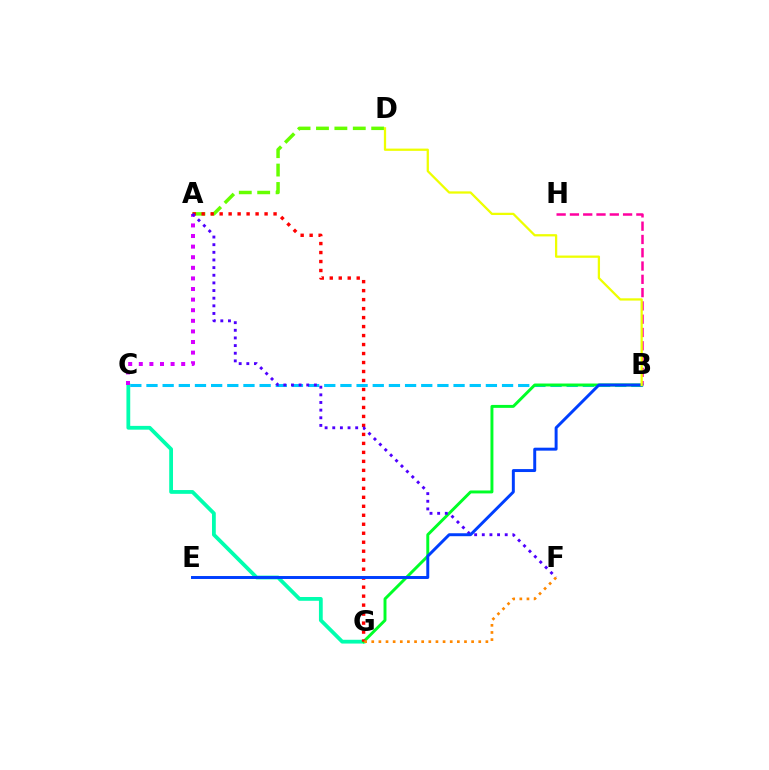{('C', 'G'): [{'color': '#00ffaf', 'line_style': 'solid', 'thickness': 2.73}], ('B', 'H'): [{'color': '#ff00a0', 'line_style': 'dashed', 'thickness': 1.81}], ('A', 'D'): [{'color': '#66ff00', 'line_style': 'dashed', 'thickness': 2.5}], ('B', 'C'): [{'color': '#00c7ff', 'line_style': 'dashed', 'thickness': 2.2}], ('B', 'G'): [{'color': '#00ff27', 'line_style': 'solid', 'thickness': 2.11}], ('A', 'G'): [{'color': '#ff0000', 'line_style': 'dotted', 'thickness': 2.44}], ('A', 'C'): [{'color': '#d600ff', 'line_style': 'dotted', 'thickness': 2.88}], ('A', 'F'): [{'color': '#4f00ff', 'line_style': 'dotted', 'thickness': 2.08}], ('B', 'E'): [{'color': '#003fff', 'line_style': 'solid', 'thickness': 2.13}], ('F', 'G'): [{'color': '#ff8800', 'line_style': 'dotted', 'thickness': 1.94}], ('B', 'D'): [{'color': '#eeff00', 'line_style': 'solid', 'thickness': 1.63}]}